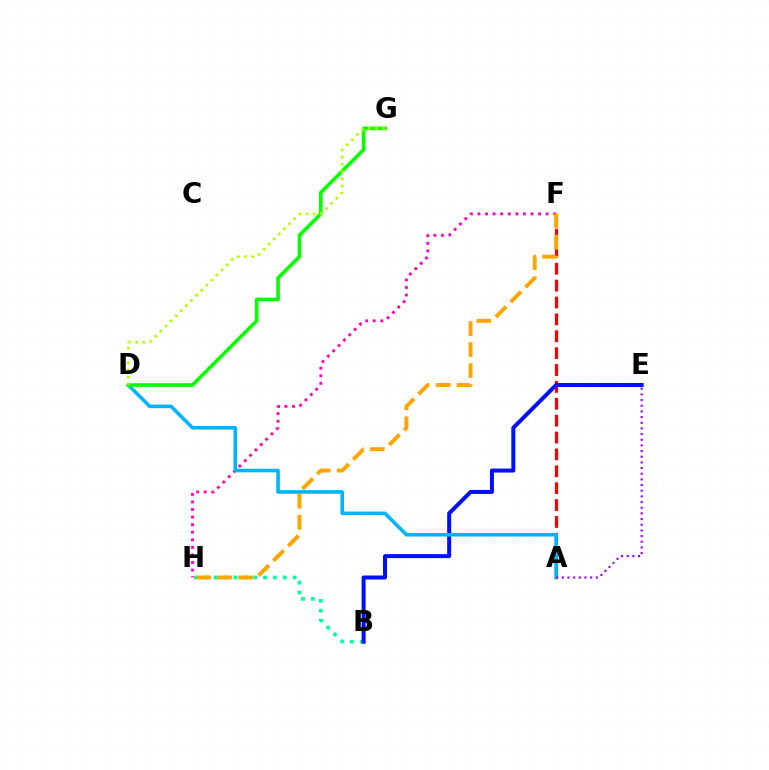{('B', 'H'): [{'color': '#00ff9d', 'line_style': 'dotted', 'thickness': 2.69}], ('A', 'F'): [{'color': '#ff0000', 'line_style': 'dashed', 'thickness': 2.29}], ('F', 'H'): [{'color': '#ff00bd', 'line_style': 'dotted', 'thickness': 2.06}, {'color': '#ffa500', 'line_style': 'dashed', 'thickness': 2.85}], ('B', 'E'): [{'color': '#0010ff', 'line_style': 'solid', 'thickness': 2.89}], ('A', 'D'): [{'color': '#00b5ff', 'line_style': 'solid', 'thickness': 2.59}], ('D', 'G'): [{'color': '#08ff00', 'line_style': 'solid', 'thickness': 2.61}, {'color': '#b3ff00', 'line_style': 'dotted', 'thickness': 1.96}], ('A', 'E'): [{'color': '#9b00ff', 'line_style': 'dotted', 'thickness': 1.54}]}